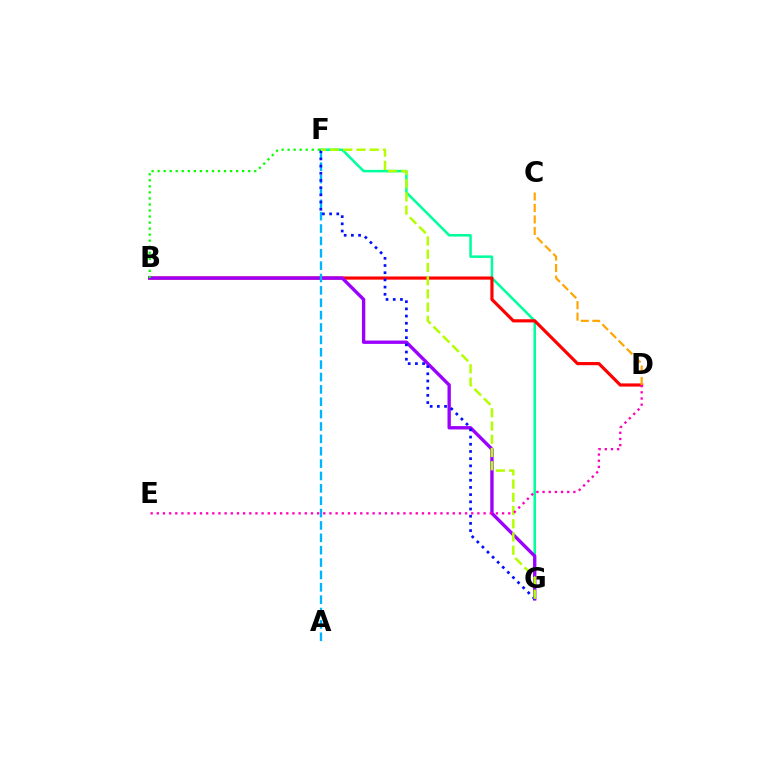{('F', 'G'): [{'color': '#00ff9d', 'line_style': 'solid', 'thickness': 1.83}, {'color': '#0010ff', 'line_style': 'dotted', 'thickness': 1.95}, {'color': '#b3ff00', 'line_style': 'dashed', 'thickness': 1.8}], ('B', 'D'): [{'color': '#ff0000', 'line_style': 'solid', 'thickness': 2.28}], ('B', 'G'): [{'color': '#9b00ff', 'line_style': 'solid', 'thickness': 2.41}], ('A', 'F'): [{'color': '#00b5ff', 'line_style': 'dashed', 'thickness': 1.68}], ('C', 'D'): [{'color': '#ffa500', 'line_style': 'dashed', 'thickness': 1.56}], ('B', 'F'): [{'color': '#08ff00', 'line_style': 'dotted', 'thickness': 1.64}], ('D', 'E'): [{'color': '#ff00bd', 'line_style': 'dotted', 'thickness': 1.68}]}